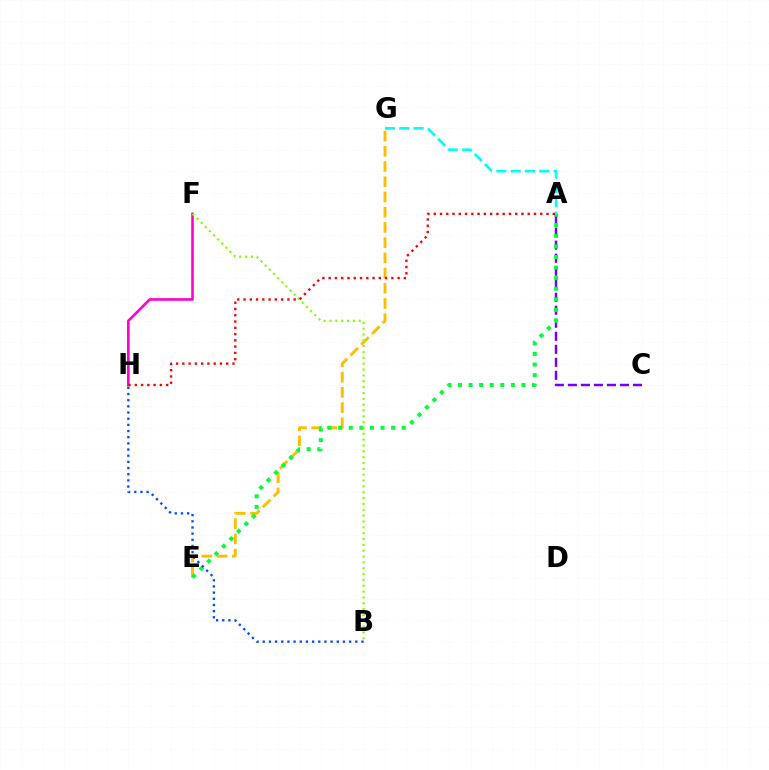{('F', 'H'): [{'color': '#ff00cf', 'line_style': 'solid', 'thickness': 1.88}], ('E', 'G'): [{'color': '#ffbd00', 'line_style': 'dashed', 'thickness': 2.07}], ('A', 'C'): [{'color': '#7200ff', 'line_style': 'dashed', 'thickness': 1.77}], ('A', 'E'): [{'color': '#00ff39', 'line_style': 'dotted', 'thickness': 2.87}], ('B', 'F'): [{'color': '#84ff00', 'line_style': 'dotted', 'thickness': 1.59}], ('A', 'G'): [{'color': '#00fff6', 'line_style': 'dashed', 'thickness': 1.95}], ('A', 'H'): [{'color': '#ff0000', 'line_style': 'dotted', 'thickness': 1.7}], ('B', 'H'): [{'color': '#004bff', 'line_style': 'dotted', 'thickness': 1.68}]}